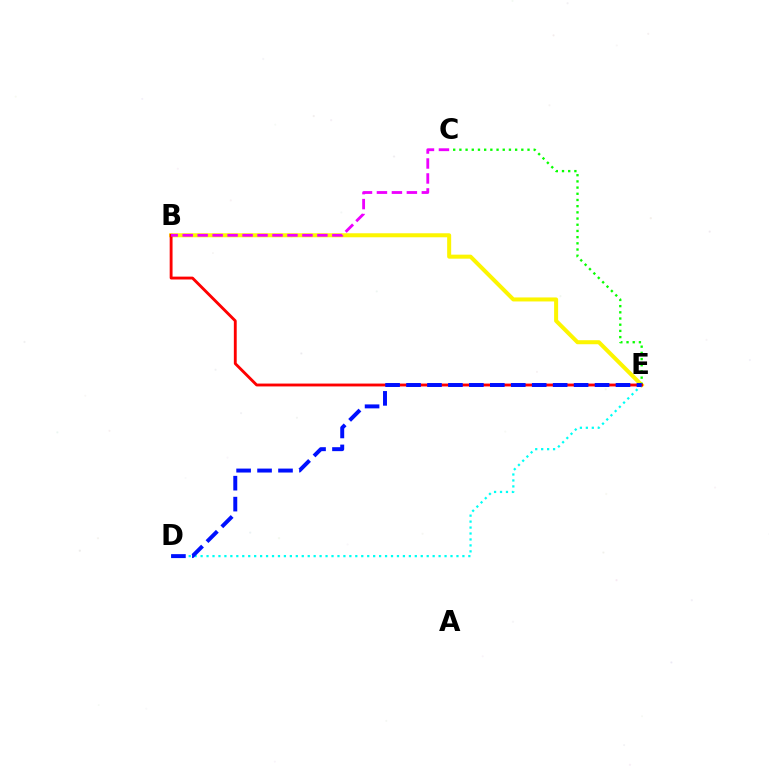{('B', 'E'): [{'color': '#fcf500', 'line_style': 'solid', 'thickness': 2.89}, {'color': '#ff0000', 'line_style': 'solid', 'thickness': 2.06}], ('D', 'E'): [{'color': '#00fff6', 'line_style': 'dotted', 'thickness': 1.62}, {'color': '#0010ff', 'line_style': 'dashed', 'thickness': 2.85}], ('C', 'E'): [{'color': '#08ff00', 'line_style': 'dotted', 'thickness': 1.68}], ('B', 'C'): [{'color': '#ee00ff', 'line_style': 'dashed', 'thickness': 2.03}]}